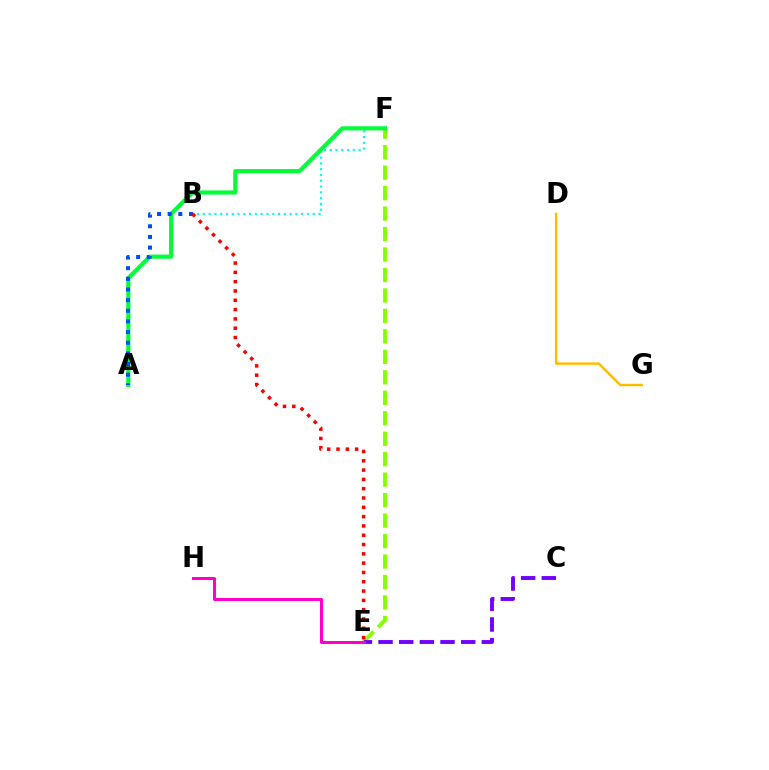{('D', 'G'): [{'color': '#ffbd00', 'line_style': 'solid', 'thickness': 1.77}], ('E', 'F'): [{'color': '#84ff00', 'line_style': 'dashed', 'thickness': 2.78}], ('C', 'E'): [{'color': '#7200ff', 'line_style': 'dashed', 'thickness': 2.81}], ('B', 'F'): [{'color': '#00fff6', 'line_style': 'dotted', 'thickness': 1.57}], ('A', 'F'): [{'color': '#00ff39', 'line_style': 'solid', 'thickness': 2.98}], ('E', 'H'): [{'color': '#ff00cf', 'line_style': 'solid', 'thickness': 2.18}], ('A', 'B'): [{'color': '#004bff', 'line_style': 'dotted', 'thickness': 2.89}], ('B', 'E'): [{'color': '#ff0000', 'line_style': 'dotted', 'thickness': 2.53}]}